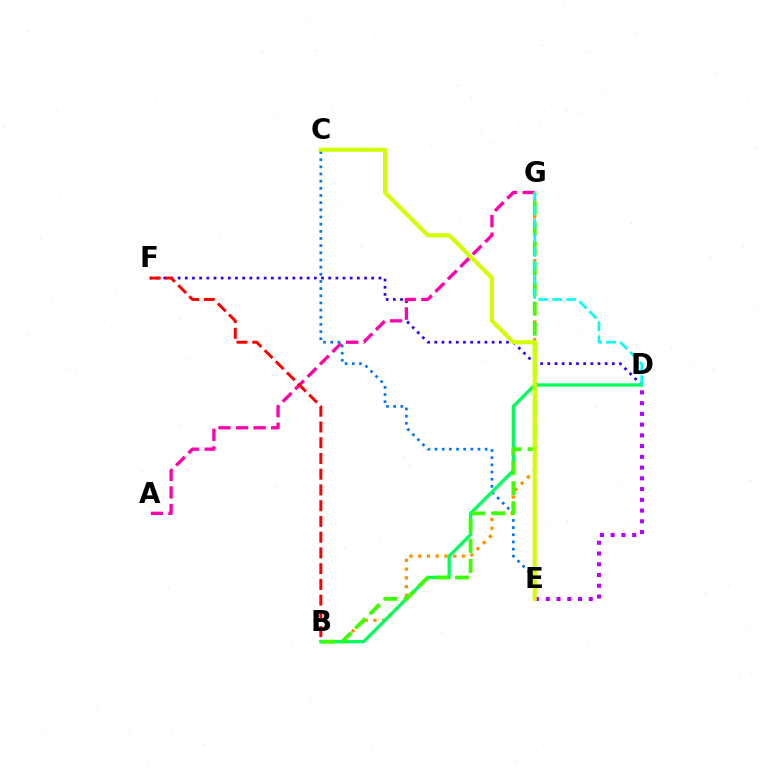{('D', 'F'): [{'color': '#2500ff', 'line_style': 'dotted', 'thickness': 1.95}], ('A', 'G'): [{'color': '#ff00ac', 'line_style': 'dashed', 'thickness': 2.39}], ('C', 'E'): [{'color': '#0074ff', 'line_style': 'dotted', 'thickness': 1.95}, {'color': '#d1ff00', 'line_style': 'solid', 'thickness': 2.95}], ('B', 'G'): [{'color': '#ff9400', 'line_style': 'dotted', 'thickness': 2.38}, {'color': '#3dff00', 'line_style': 'dashed', 'thickness': 2.73}], ('B', 'D'): [{'color': '#00ff5c', 'line_style': 'solid', 'thickness': 2.36}], ('D', 'E'): [{'color': '#b900ff', 'line_style': 'dotted', 'thickness': 2.92}], ('D', 'G'): [{'color': '#00fff6', 'line_style': 'dashed', 'thickness': 1.9}], ('B', 'F'): [{'color': '#ff0000', 'line_style': 'dashed', 'thickness': 2.14}]}